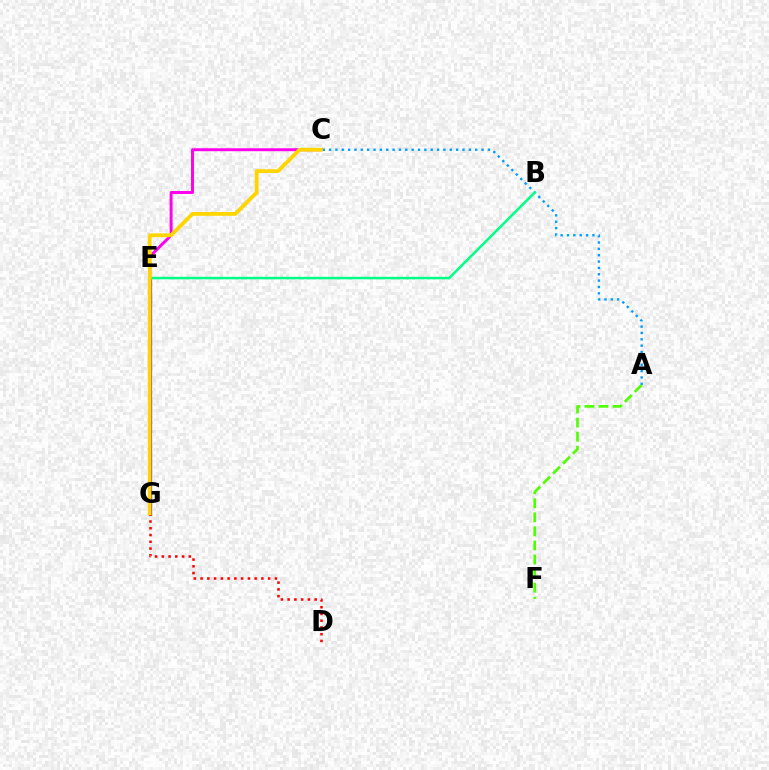{('E', 'G'): [{'color': '#3700ff', 'line_style': 'solid', 'thickness': 2.3}], ('C', 'E'): [{'color': '#ff00ed', 'line_style': 'solid', 'thickness': 2.12}], ('A', 'C'): [{'color': '#009eff', 'line_style': 'dotted', 'thickness': 1.73}], ('A', 'F'): [{'color': '#4fff00', 'line_style': 'dashed', 'thickness': 1.91}], ('B', 'E'): [{'color': '#00ff86', 'line_style': 'solid', 'thickness': 1.8}], ('D', 'G'): [{'color': '#ff0000', 'line_style': 'dotted', 'thickness': 1.84}], ('C', 'G'): [{'color': '#ffd500', 'line_style': 'solid', 'thickness': 2.75}]}